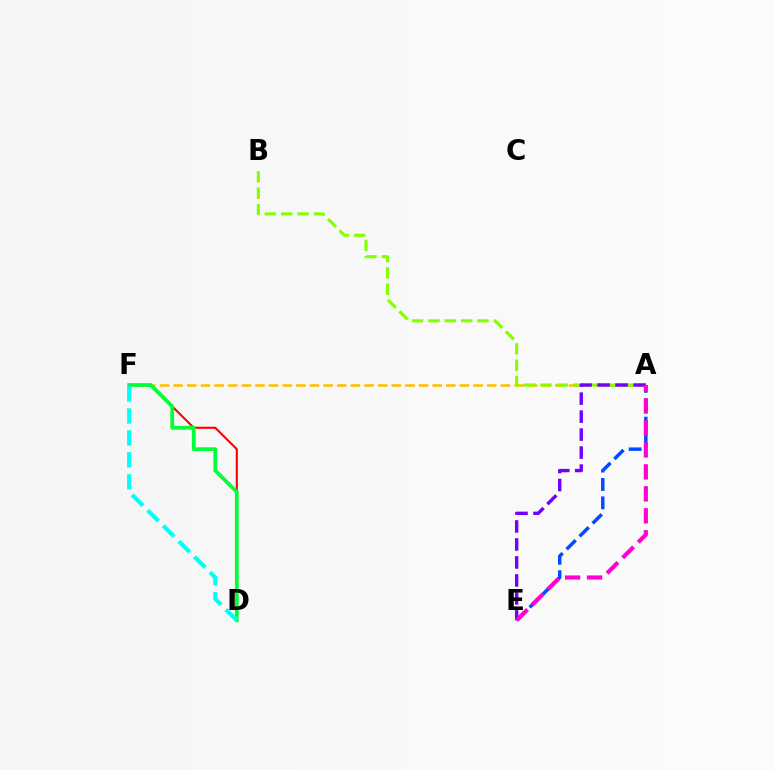{('A', 'E'): [{'color': '#004bff', 'line_style': 'dashed', 'thickness': 2.49}, {'color': '#7200ff', 'line_style': 'dashed', 'thickness': 2.44}, {'color': '#ff00cf', 'line_style': 'dashed', 'thickness': 2.98}], ('D', 'F'): [{'color': '#ff0000', 'line_style': 'solid', 'thickness': 1.52}, {'color': '#00ff39', 'line_style': 'solid', 'thickness': 2.7}, {'color': '#00fff6', 'line_style': 'dashed', 'thickness': 2.98}], ('A', 'F'): [{'color': '#ffbd00', 'line_style': 'dashed', 'thickness': 1.85}], ('A', 'B'): [{'color': '#84ff00', 'line_style': 'dashed', 'thickness': 2.22}]}